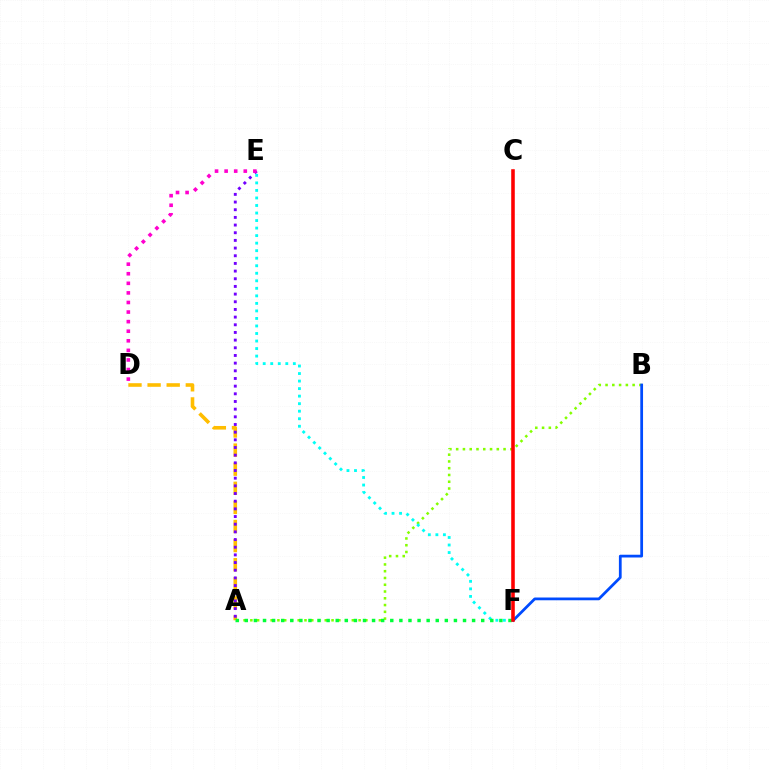{('A', 'D'): [{'color': '#ffbd00', 'line_style': 'dashed', 'thickness': 2.6}], ('A', 'E'): [{'color': '#7200ff', 'line_style': 'dotted', 'thickness': 2.08}], ('D', 'E'): [{'color': '#ff00cf', 'line_style': 'dotted', 'thickness': 2.6}], ('A', 'B'): [{'color': '#84ff00', 'line_style': 'dotted', 'thickness': 1.84}], ('E', 'F'): [{'color': '#00fff6', 'line_style': 'dotted', 'thickness': 2.05}], ('A', 'F'): [{'color': '#00ff39', 'line_style': 'dotted', 'thickness': 2.47}], ('B', 'F'): [{'color': '#004bff', 'line_style': 'solid', 'thickness': 1.99}], ('C', 'F'): [{'color': '#ff0000', 'line_style': 'solid', 'thickness': 2.57}]}